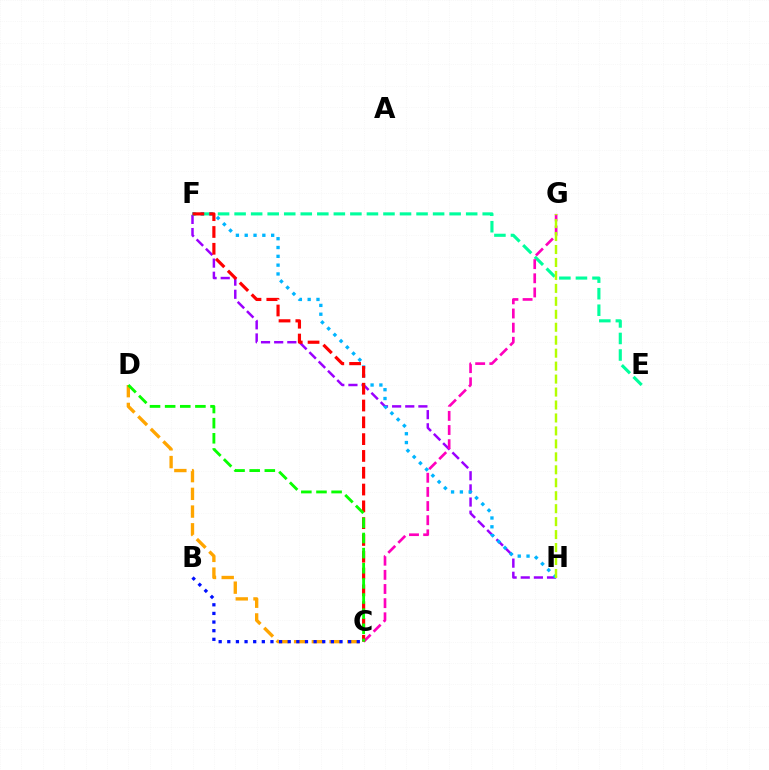{('F', 'H'): [{'color': '#9b00ff', 'line_style': 'dashed', 'thickness': 1.78}, {'color': '#00b5ff', 'line_style': 'dotted', 'thickness': 2.39}], ('E', 'F'): [{'color': '#00ff9d', 'line_style': 'dashed', 'thickness': 2.25}], ('C', 'G'): [{'color': '#ff00bd', 'line_style': 'dashed', 'thickness': 1.92}], ('C', 'D'): [{'color': '#ffa500', 'line_style': 'dashed', 'thickness': 2.41}, {'color': '#08ff00', 'line_style': 'dashed', 'thickness': 2.06}], ('C', 'F'): [{'color': '#ff0000', 'line_style': 'dashed', 'thickness': 2.28}], ('B', 'C'): [{'color': '#0010ff', 'line_style': 'dotted', 'thickness': 2.35}], ('G', 'H'): [{'color': '#b3ff00', 'line_style': 'dashed', 'thickness': 1.76}]}